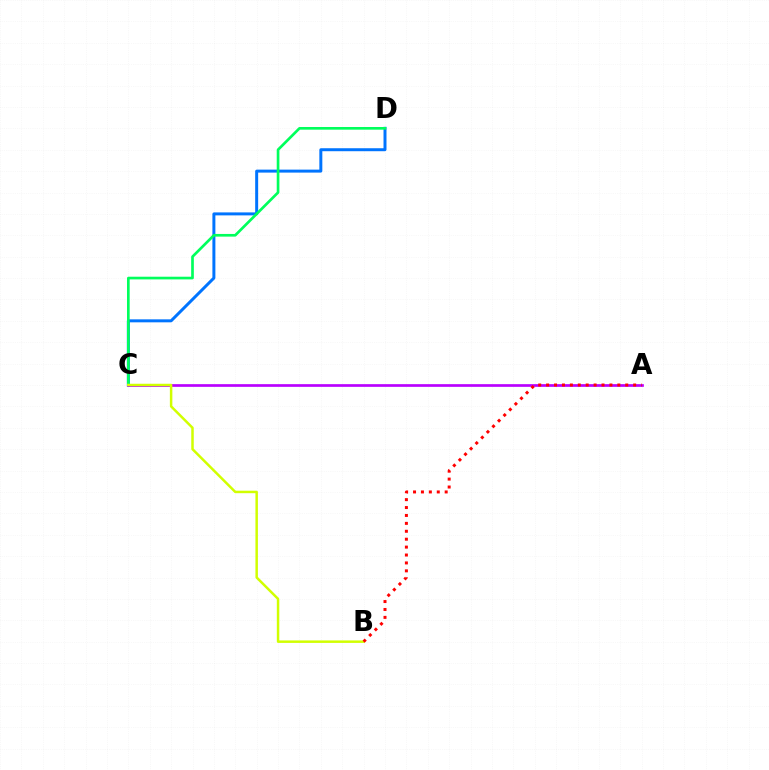{('C', 'D'): [{'color': '#0074ff', 'line_style': 'solid', 'thickness': 2.14}, {'color': '#00ff5c', 'line_style': 'solid', 'thickness': 1.93}], ('A', 'C'): [{'color': '#b900ff', 'line_style': 'solid', 'thickness': 1.94}], ('B', 'C'): [{'color': '#d1ff00', 'line_style': 'solid', 'thickness': 1.79}], ('A', 'B'): [{'color': '#ff0000', 'line_style': 'dotted', 'thickness': 2.15}]}